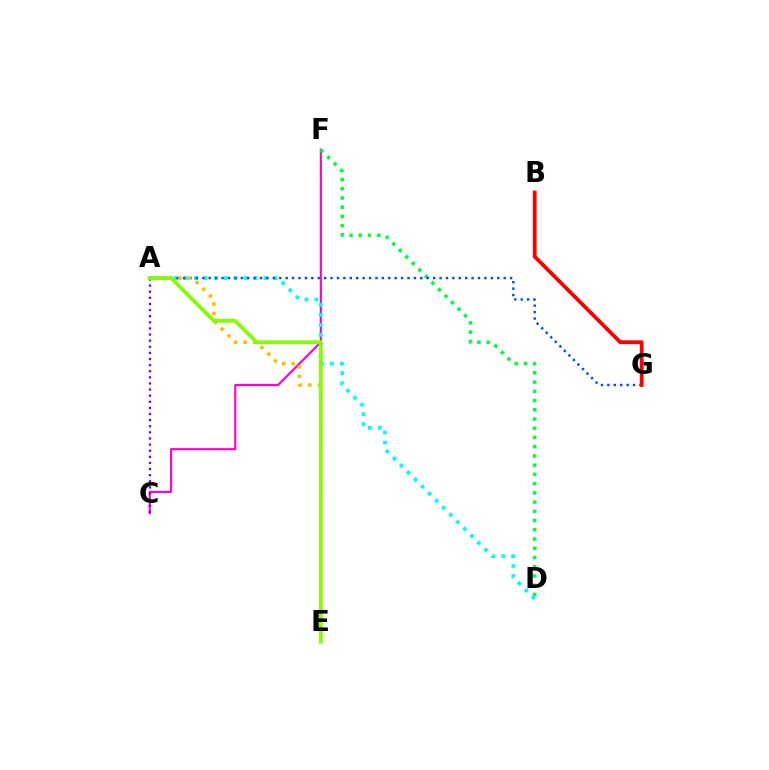{('C', 'F'): [{'color': '#ff00cf', 'line_style': 'solid', 'thickness': 1.53}], ('A', 'D'): [{'color': '#00fff6', 'line_style': 'dotted', 'thickness': 2.71}], ('D', 'F'): [{'color': '#00ff39', 'line_style': 'dotted', 'thickness': 2.51}], ('A', 'G'): [{'color': '#004bff', 'line_style': 'dotted', 'thickness': 1.74}], ('A', 'E'): [{'color': '#ffbd00', 'line_style': 'dotted', 'thickness': 2.58}, {'color': '#84ff00', 'line_style': 'solid', 'thickness': 2.69}], ('B', 'G'): [{'color': '#ff0000', 'line_style': 'solid', 'thickness': 2.72}], ('A', 'C'): [{'color': '#7200ff', 'line_style': 'dotted', 'thickness': 1.66}]}